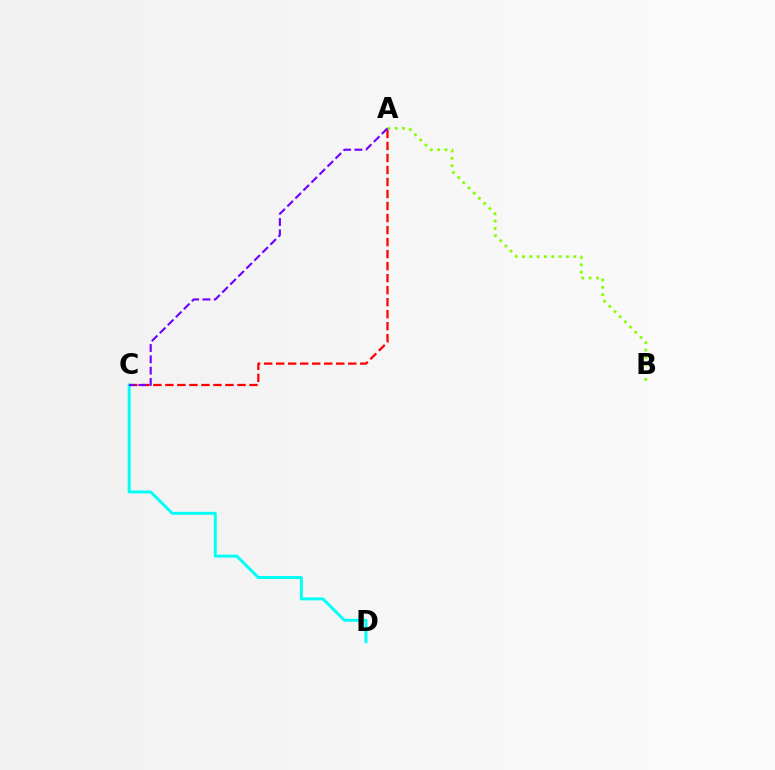{('C', 'D'): [{'color': '#00fff6', 'line_style': 'solid', 'thickness': 2.13}], ('A', 'B'): [{'color': '#84ff00', 'line_style': 'dotted', 'thickness': 1.99}], ('A', 'C'): [{'color': '#ff0000', 'line_style': 'dashed', 'thickness': 1.63}, {'color': '#7200ff', 'line_style': 'dashed', 'thickness': 1.54}]}